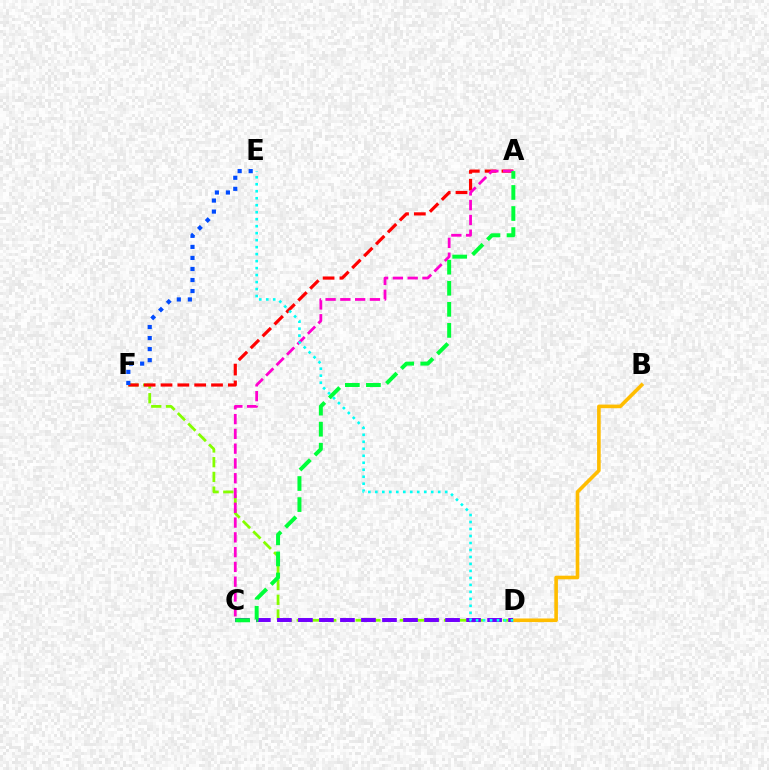{('B', 'D'): [{'color': '#ffbd00', 'line_style': 'solid', 'thickness': 2.6}], ('D', 'F'): [{'color': '#84ff00', 'line_style': 'dashed', 'thickness': 2.0}], ('C', 'D'): [{'color': '#7200ff', 'line_style': 'dashed', 'thickness': 2.86}], ('A', 'F'): [{'color': '#ff0000', 'line_style': 'dashed', 'thickness': 2.29}], ('E', 'F'): [{'color': '#004bff', 'line_style': 'dotted', 'thickness': 3.0}], ('A', 'C'): [{'color': '#ff00cf', 'line_style': 'dashed', 'thickness': 2.01}, {'color': '#00ff39', 'line_style': 'dashed', 'thickness': 2.86}], ('D', 'E'): [{'color': '#00fff6', 'line_style': 'dotted', 'thickness': 1.9}]}